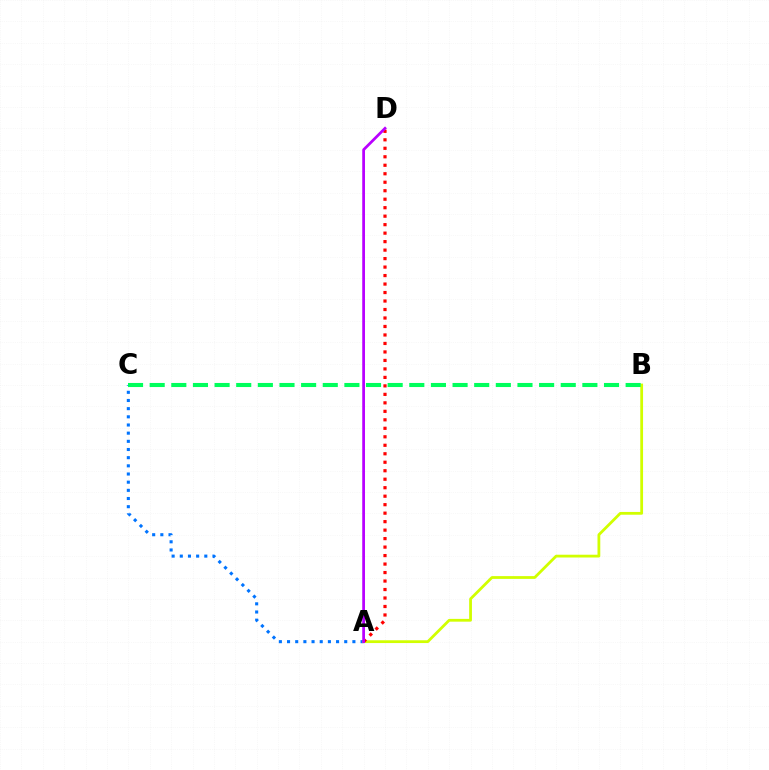{('A', 'C'): [{'color': '#0074ff', 'line_style': 'dotted', 'thickness': 2.22}], ('A', 'B'): [{'color': '#d1ff00', 'line_style': 'solid', 'thickness': 2.0}], ('B', 'C'): [{'color': '#00ff5c', 'line_style': 'dashed', 'thickness': 2.94}], ('A', 'D'): [{'color': '#ff0000', 'line_style': 'dotted', 'thickness': 2.31}, {'color': '#b900ff', 'line_style': 'solid', 'thickness': 1.98}]}